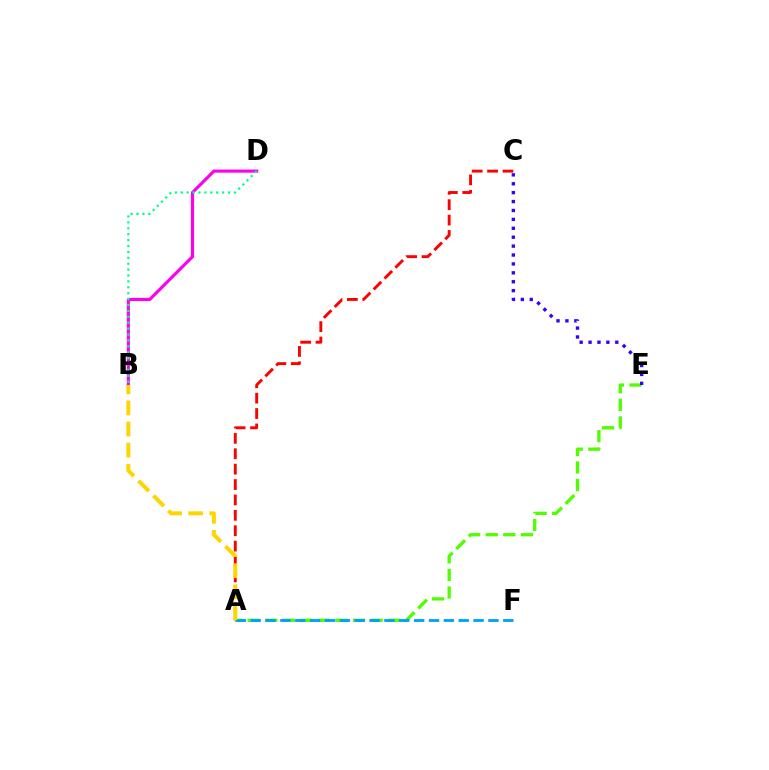{('B', 'D'): [{'color': '#ff00ed', 'line_style': 'solid', 'thickness': 2.27}, {'color': '#00ff86', 'line_style': 'dotted', 'thickness': 1.6}], ('A', 'E'): [{'color': '#4fff00', 'line_style': 'dashed', 'thickness': 2.39}], ('A', 'F'): [{'color': '#009eff', 'line_style': 'dashed', 'thickness': 2.02}], ('A', 'C'): [{'color': '#ff0000', 'line_style': 'dashed', 'thickness': 2.09}], ('A', 'B'): [{'color': '#ffd500', 'line_style': 'dashed', 'thickness': 2.87}], ('C', 'E'): [{'color': '#3700ff', 'line_style': 'dotted', 'thickness': 2.42}]}